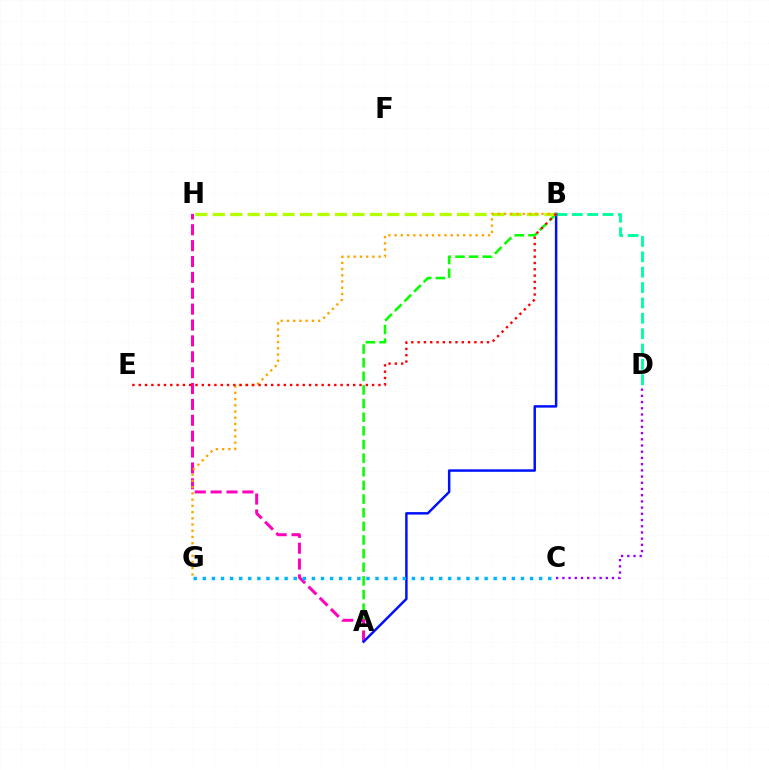{('A', 'B'): [{'color': '#08ff00', 'line_style': 'dashed', 'thickness': 1.85}, {'color': '#0010ff', 'line_style': 'solid', 'thickness': 1.78}], ('B', 'D'): [{'color': '#00ff9d', 'line_style': 'dashed', 'thickness': 2.09}], ('A', 'H'): [{'color': '#ff00bd', 'line_style': 'dashed', 'thickness': 2.16}], ('B', 'H'): [{'color': '#b3ff00', 'line_style': 'dashed', 'thickness': 2.37}], ('B', 'G'): [{'color': '#ffa500', 'line_style': 'dotted', 'thickness': 1.69}], ('C', 'G'): [{'color': '#00b5ff', 'line_style': 'dotted', 'thickness': 2.47}], ('C', 'D'): [{'color': '#9b00ff', 'line_style': 'dotted', 'thickness': 1.69}], ('B', 'E'): [{'color': '#ff0000', 'line_style': 'dotted', 'thickness': 1.71}]}